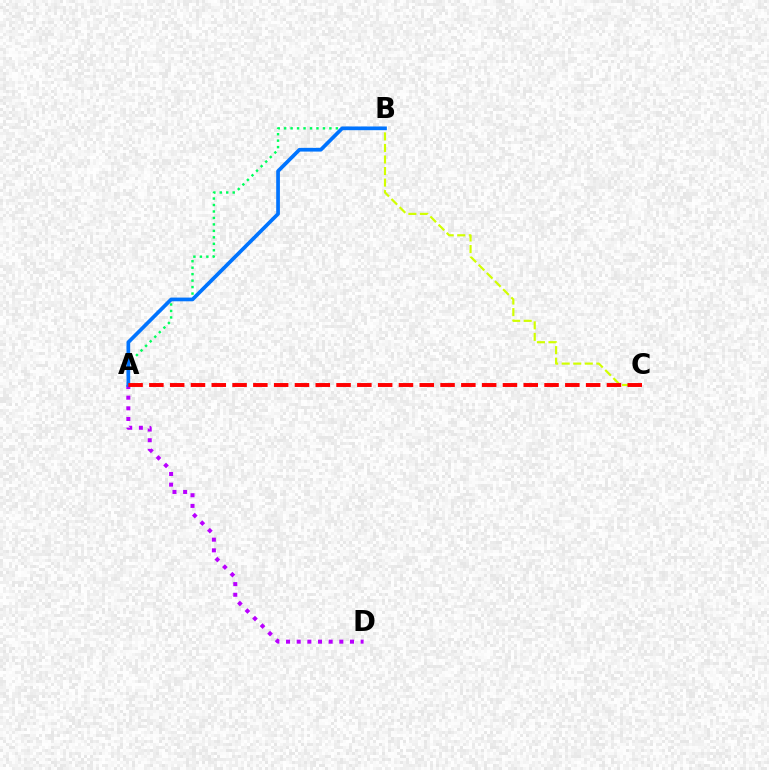{('A', 'B'): [{'color': '#00ff5c', 'line_style': 'dotted', 'thickness': 1.76}, {'color': '#0074ff', 'line_style': 'solid', 'thickness': 2.67}], ('B', 'C'): [{'color': '#d1ff00', 'line_style': 'dashed', 'thickness': 1.57}], ('A', 'D'): [{'color': '#b900ff', 'line_style': 'dotted', 'thickness': 2.9}], ('A', 'C'): [{'color': '#ff0000', 'line_style': 'dashed', 'thickness': 2.83}]}